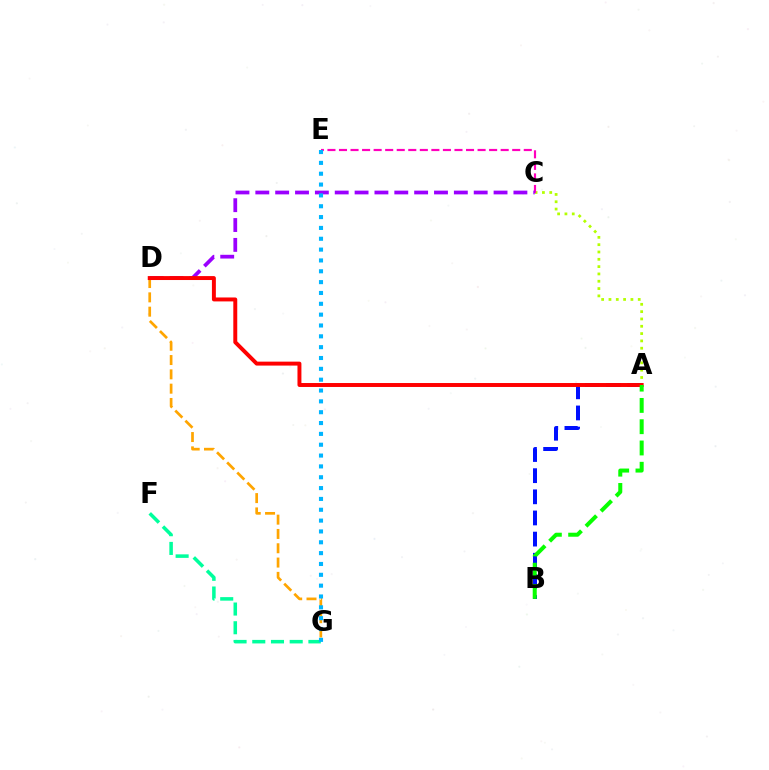{('A', 'C'): [{'color': '#b3ff00', 'line_style': 'dotted', 'thickness': 1.99}], ('C', 'E'): [{'color': '#ff00bd', 'line_style': 'dashed', 'thickness': 1.57}], ('F', 'G'): [{'color': '#00ff9d', 'line_style': 'dashed', 'thickness': 2.54}], ('A', 'B'): [{'color': '#0010ff', 'line_style': 'dashed', 'thickness': 2.87}, {'color': '#08ff00', 'line_style': 'dashed', 'thickness': 2.89}], ('C', 'D'): [{'color': '#9b00ff', 'line_style': 'dashed', 'thickness': 2.7}], ('D', 'G'): [{'color': '#ffa500', 'line_style': 'dashed', 'thickness': 1.94}], ('A', 'D'): [{'color': '#ff0000', 'line_style': 'solid', 'thickness': 2.84}], ('E', 'G'): [{'color': '#00b5ff', 'line_style': 'dotted', 'thickness': 2.95}]}